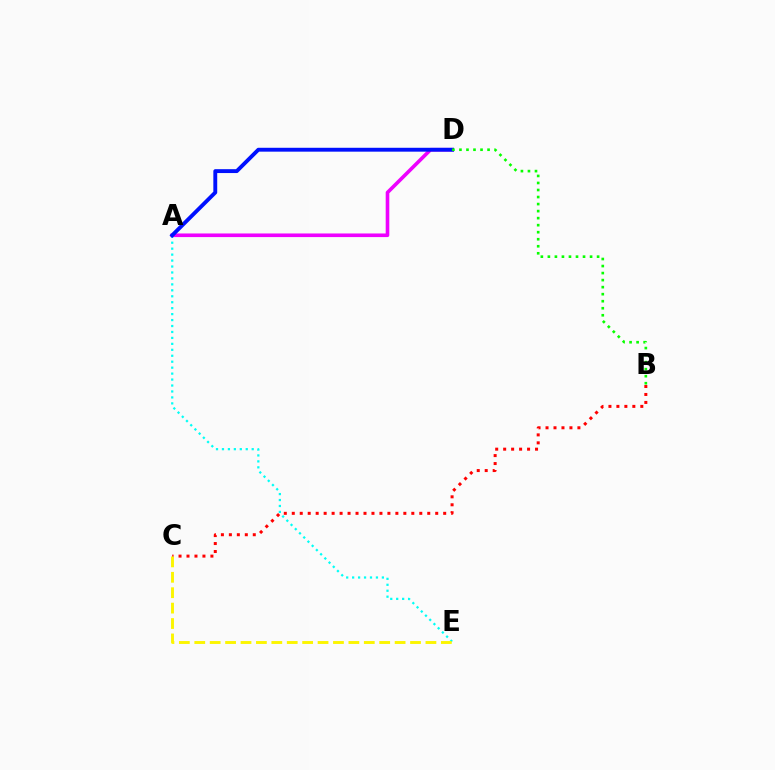{('A', 'E'): [{'color': '#00fff6', 'line_style': 'dotted', 'thickness': 1.62}], ('A', 'D'): [{'color': '#ee00ff', 'line_style': 'solid', 'thickness': 2.6}, {'color': '#0010ff', 'line_style': 'solid', 'thickness': 2.79}], ('B', 'C'): [{'color': '#ff0000', 'line_style': 'dotted', 'thickness': 2.17}], ('B', 'D'): [{'color': '#08ff00', 'line_style': 'dotted', 'thickness': 1.91}], ('C', 'E'): [{'color': '#fcf500', 'line_style': 'dashed', 'thickness': 2.09}]}